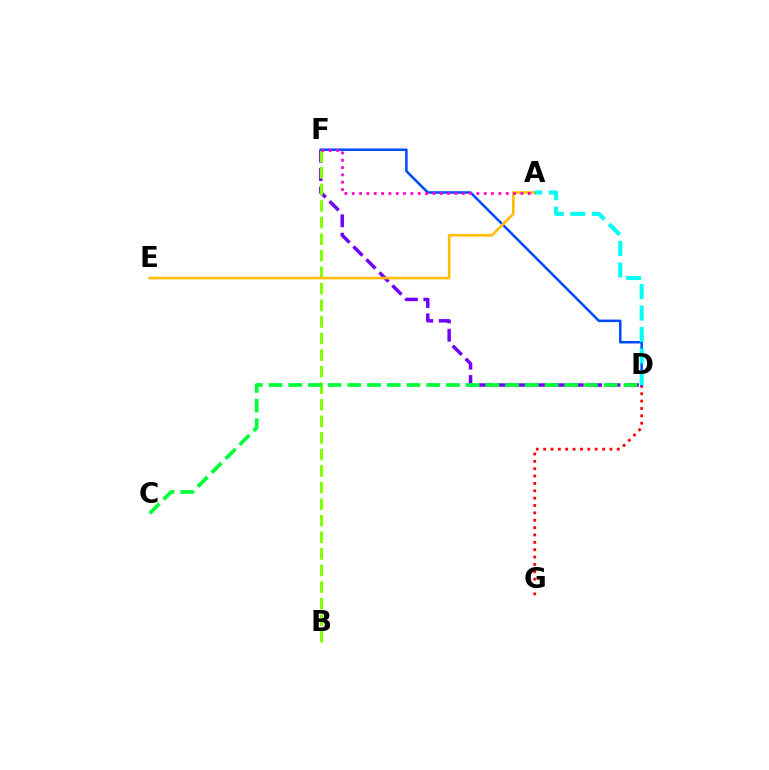{('D', 'F'): [{'color': '#7200ff', 'line_style': 'dashed', 'thickness': 2.5}, {'color': '#004bff', 'line_style': 'solid', 'thickness': 1.82}], ('B', 'F'): [{'color': '#84ff00', 'line_style': 'dashed', 'thickness': 2.25}], ('D', 'G'): [{'color': '#ff0000', 'line_style': 'dotted', 'thickness': 2.0}], ('A', 'E'): [{'color': '#ffbd00', 'line_style': 'solid', 'thickness': 1.88}], ('A', 'D'): [{'color': '#00fff6', 'line_style': 'dashed', 'thickness': 2.92}], ('C', 'D'): [{'color': '#00ff39', 'line_style': 'dashed', 'thickness': 2.68}], ('A', 'F'): [{'color': '#ff00cf', 'line_style': 'dotted', 'thickness': 1.99}]}